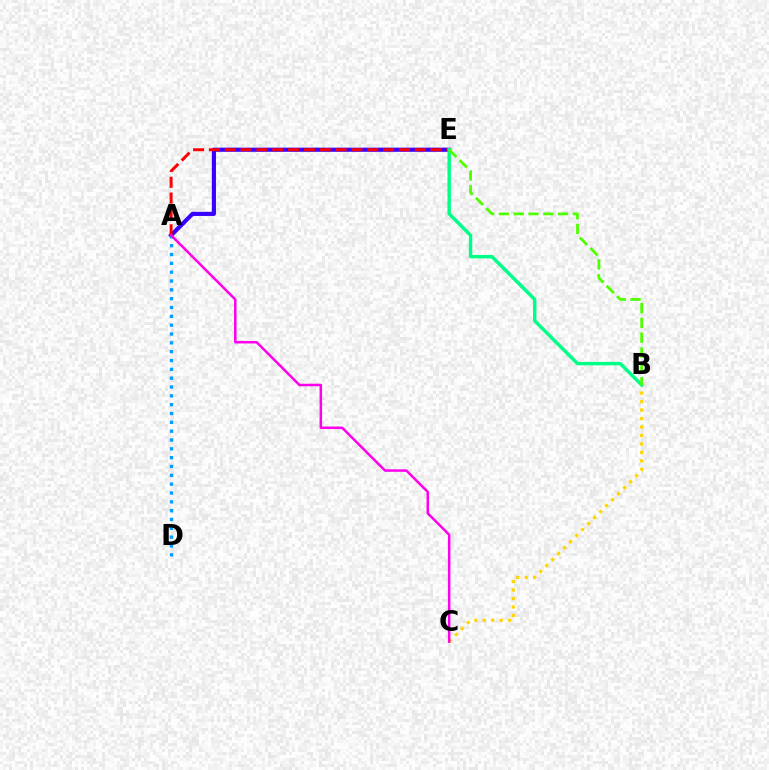{('A', 'E'): [{'color': '#3700ff', 'line_style': 'solid', 'thickness': 2.98}, {'color': '#ff0000', 'line_style': 'dashed', 'thickness': 2.15}], ('B', 'C'): [{'color': '#ffd500', 'line_style': 'dotted', 'thickness': 2.3}], ('A', 'D'): [{'color': '#009eff', 'line_style': 'dotted', 'thickness': 2.4}], ('B', 'E'): [{'color': '#00ff86', 'line_style': 'solid', 'thickness': 2.47}, {'color': '#4fff00', 'line_style': 'dashed', 'thickness': 2.01}], ('A', 'C'): [{'color': '#ff00ed', 'line_style': 'solid', 'thickness': 1.81}]}